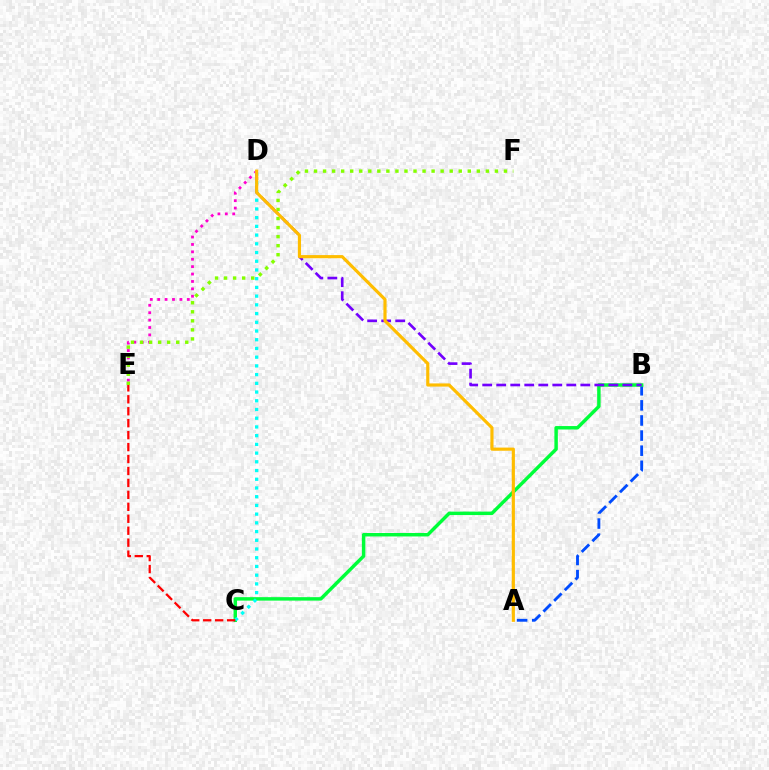{('A', 'B'): [{'color': '#004bff', 'line_style': 'dashed', 'thickness': 2.05}], ('B', 'C'): [{'color': '#00ff39', 'line_style': 'solid', 'thickness': 2.49}], ('C', 'D'): [{'color': '#00fff6', 'line_style': 'dotted', 'thickness': 2.37}], ('B', 'D'): [{'color': '#7200ff', 'line_style': 'dashed', 'thickness': 1.9}], ('D', 'E'): [{'color': '#ff00cf', 'line_style': 'dotted', 'thickness': 2.01}], ('E', 'F'): [{'color': '#84ff00', 'line_style': 'dotted', 'thickness': 2.46}], ('A', 'D'): [{'color': '#ffbd00', 'line_style': 'solid', 'thickness': 2.28}], ('C', 'E'): [{'color': '#ff0000', 'line_style': 'dashed', 'thickness': 1.62}]}